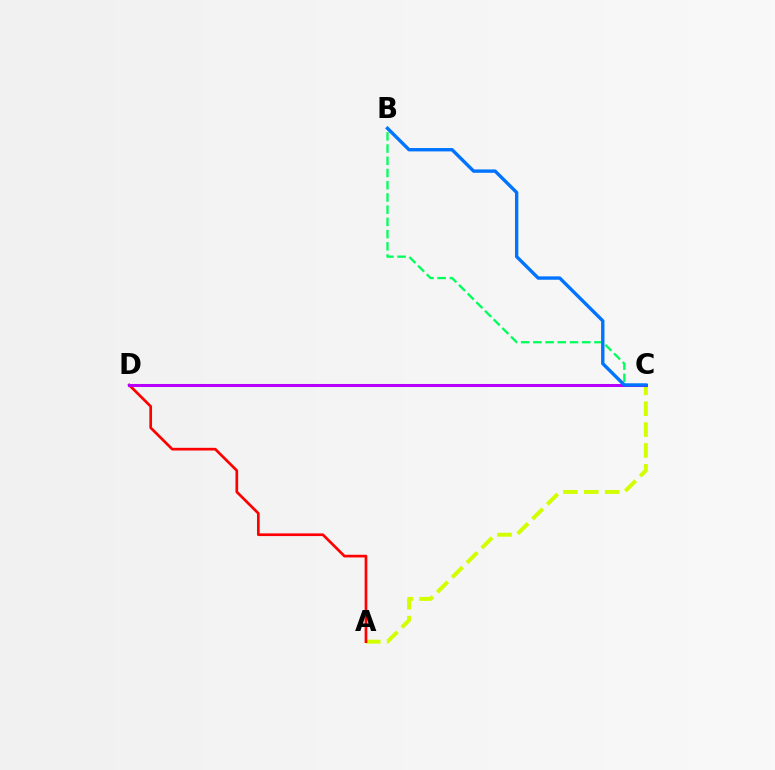{('A', 'C'): [{'color': '#d1ff00', 'line_style': 'dashed', 'thickness': 2.84}], ('A', 'D'): [{'color': '#ff0000', 'line_style': 'solid', 'thickness': 1.94}], ('B', 'C'): [{'color': '#00ff5c', 'line_style': 'dashed', 'thickness': 1.66}, {'color': '#0074ff', 'line_style': 'solid', 'thickness': 2.43}], ('C', 'D'): [{'color': '#b900ff', 'line_style': 'solid', 'thickness': 2.18}]}